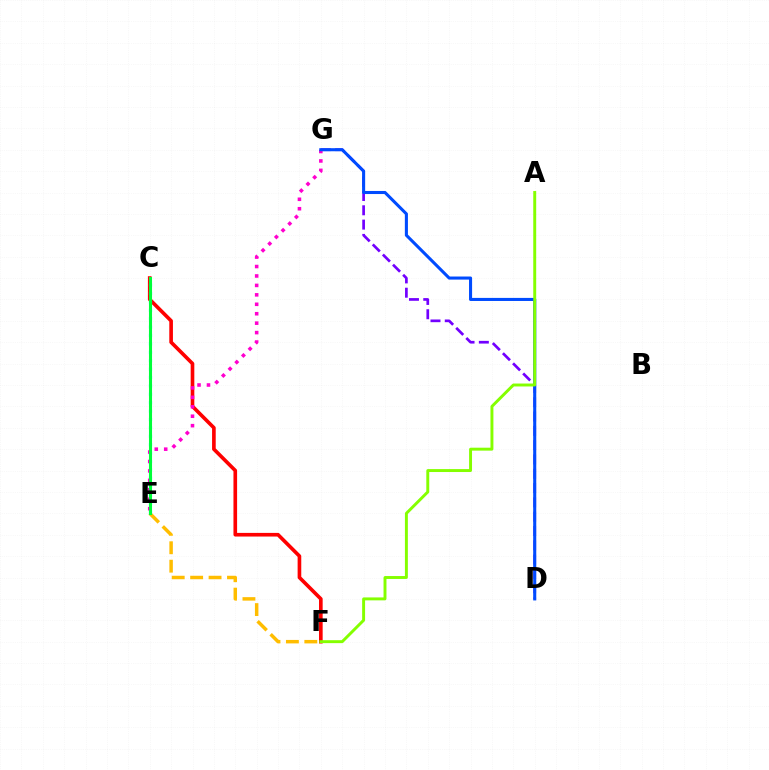{('C', 'F'): [{'color': '#ff0000', 'line_style': 'solid', 'thickness': 2.62}], ('C', 'E'): [{'color': '#00fff6', 'line_style': 'dotted', 'thickness': 2.28}, {'color': '#00ff39', 'line_style': 'solid', 'thickness': 2.2}], ('E', 'F'): [{'color': '#ffbd00', 'line_style': 'dashed', 'thickness': 2.5}], ('D', 'G'): [{'color': '#7200ff', 'line_style': 'dashed', 'thickness': 1.94}, {'color': '#004bff', 'line_style': 'solid', 'thickness': 2.21}], ('E', 'G'): [{'color': '#ff00cf', 'line_style': 'dotted', 'thickness': 2.56}], ('A', 'F'): [{'color': '#84ff00', 'line_style': 'solid', 'thickness': 2.11}]}